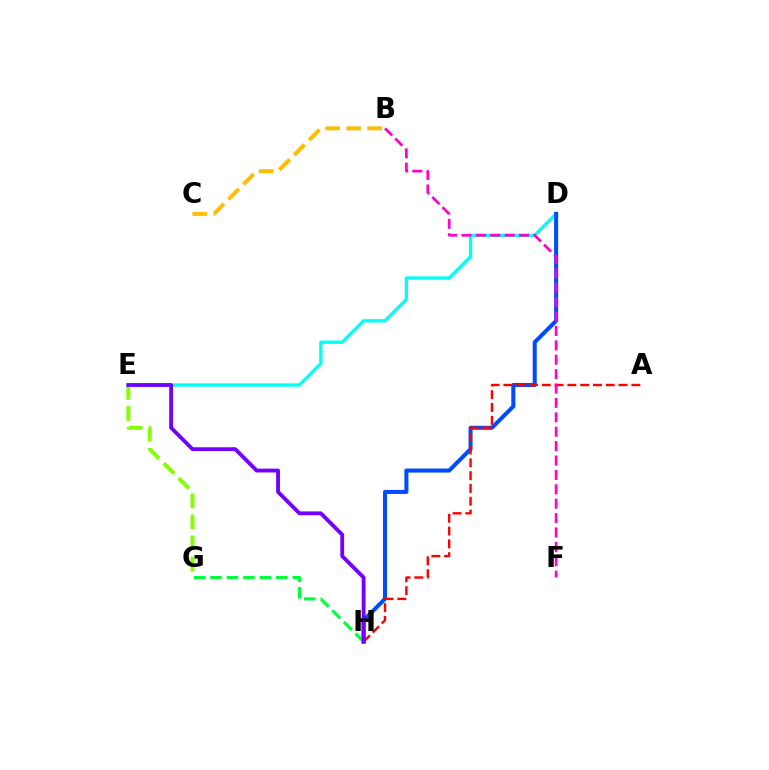{('E', 'G'): [{'color': '#84ff00', 'line_style': 'dashed', 'thickness': 2.86}], ('D', 'E'): [{'color': '#00fff6', 'line_style': 'solid', 'thickness': 2.4}], ('D', 'H'): [{'color': '#004bff', 'line_style': 'solid', 'thickness': 2.91}], ('A', 'H'): [{'color': '#ff0000', 'line_style': 'dashed', 'thickness': 1.74}], ('G', 'H'): [{'color': '#00ff39', 'line_style': 'dashed', 'thickness': 2.23}], ('B', 'F'): [{'color': '#ff00cf', 'line_style': 'dashed', 'thickness': 1.96}], ('E', 'H'): [{'color': '#7200ff', 'line_style': 'solid', 'thickness': 2.76}], ('B', 'C'): [{'color': '#ffbd00', 'line_style': 'dashed', 'thickness': 2.86}]}